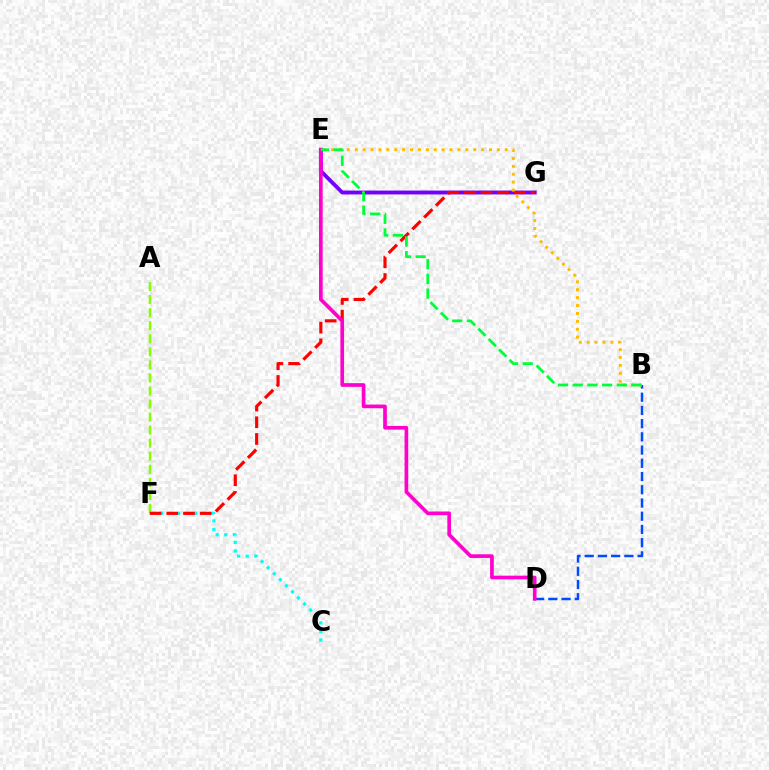{('A', 'F'): [{'color': '#84ff00', 'line_style': 'dashed', 'thickness': 1.77}], ('C', 'F'): [{'color': '#00fff6', 'line_style': 'dotted', 'thickness': 2.33}], ('B', 'D'): [{'color': '#004bff', 'line_style': 'dashed', 'thickness': 1.8}], ('E', 'G'): [{'color': '#7200ff', 'line_style': 'solid', 'thickness': 2.78}], ('F', 'G'): [{'color': '#ff0000', 'line_style': 'dashed', 'thickness': 2.27}], ('D', 'E'): [{'color': '#ff00cf', 'line_style': 'solid', 'thickness': 2.64}], ('B', 'E'): [{'color': '#ffbd00', 'line_style': 'dotted', 'thickness': 2.15}, {'color': '#00ff39', 'line_style': 'dashed', 'thickness': 2.0}]}